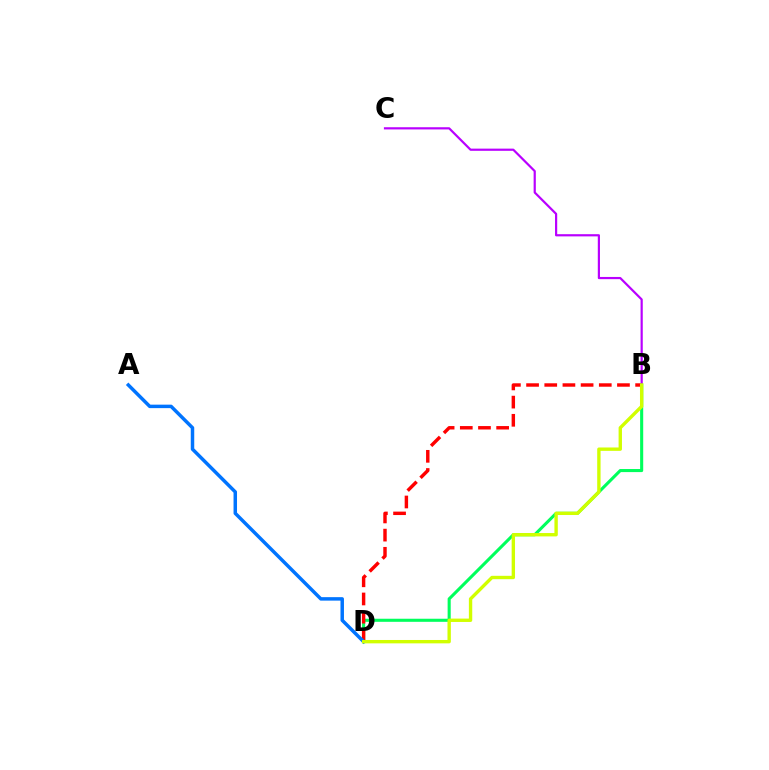{('B', 'D'): [{'color': '#00ff5c', 'line_style': 'solid', 'thickness': 2.22}, {'color': '#ff0000', 'line_style': 'dashed', 'thickness': 2.47}, {'color': '#d1ff00', 'line_style': 'solid', 'thickness': 2.43}], ('A', 'D'): [{'color': '#0074ff', 'line_style': 'solid', 'thickness': 2.5}], ('B', 'C'): [{'color': '#b900ff', 'line_style': 'solid', 'thickness': 1.58}]}